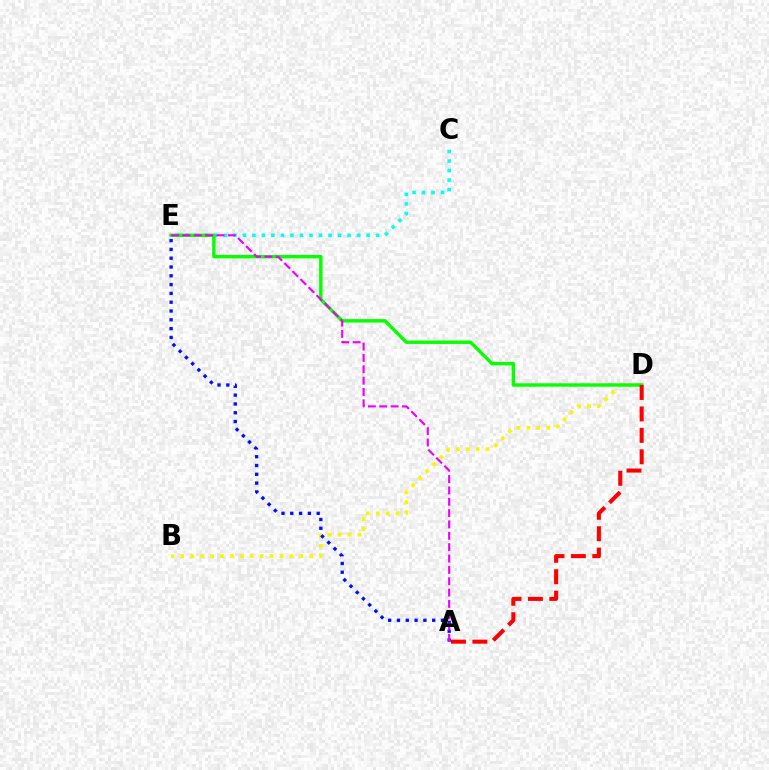{('B', 'D'): [{'color': '#fcf500', 'line_style': 'dotted', 'thickness': 2.7}], ('C', 'E'): [{'color': '#00fff6', 'line_style': 'dotted', 'thickness': 2.59}], ('D', 'E'): [{'color': '#08ff00', 'line_style': 'solid', 'thickness': 2.46}], ('A', 'D'): [{'color': '#ff0000', 'line_style': 'dashed', 'thickness': 2.91}], ('A', 'E'): [{'color': '#0010ff', 'line_style': 'dotted', 'thickness': 2.39}, {'color': '#ee00ff', 'line_style': 'dashed', 'thickness': 1.54}]}